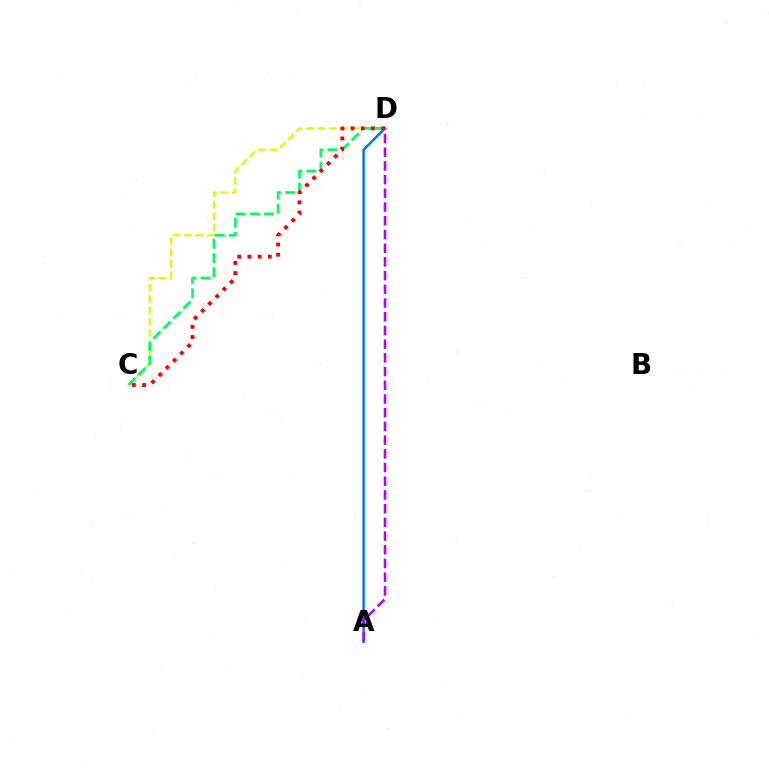{('C', 'D'): [{'color': '#d1ff00', 'line_style': 'dashed', 'thickness': 1.54}, {'color': '#00ff5c', 'line_style': 'dashed', 'thickness': 1.92}, {'color': '#ff0000', 'line_style': 'dotted', 'thickness': 2.77}], ('A', 'D'): [{'color': '#0074ff', 'line_style': 'solid', 'thickness': 1.79}, {'color': '#b900ff', 'line_style': 'dashed', 'thickness': 1.86}]}